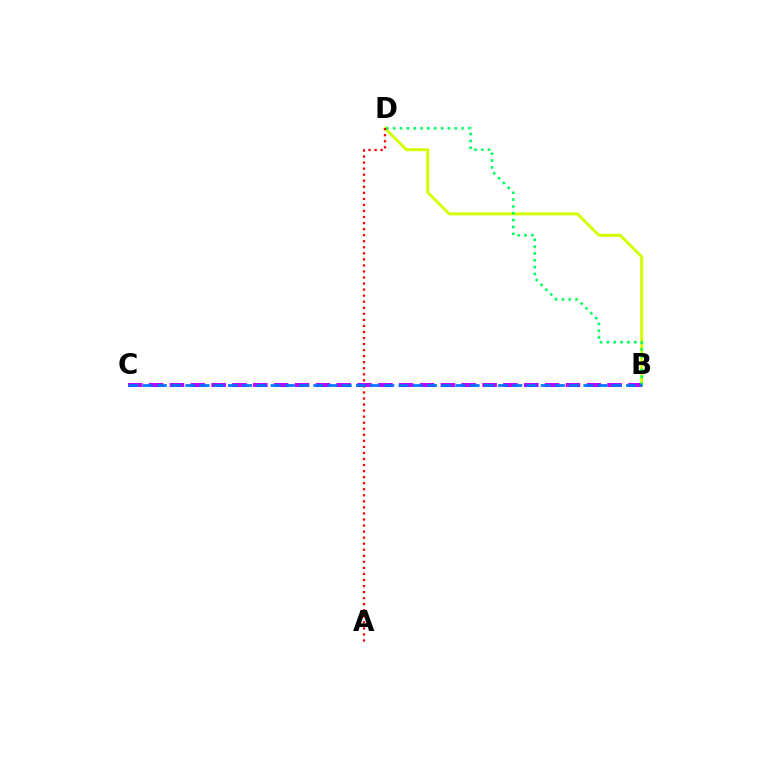{('B', 'D'): [{'color': '#d1ff00', 'line_style': 'solid', 'thickness': 2.11}, {'color': '#00ff5c', 'line_style': 'dotted', 'thickness': 1.86}], ('B', 'C'): [{'color': '#b900ff', 'line_style': 'dashed', 'thickness': 2.83}, {'color': '#0074ff', 'line_style': 'dashed', 'thickness': 1.93}], ('A', 'D'): [{'color': '#ff0000', 'line_style': 'dotted', 'thickness': 1.64}]}